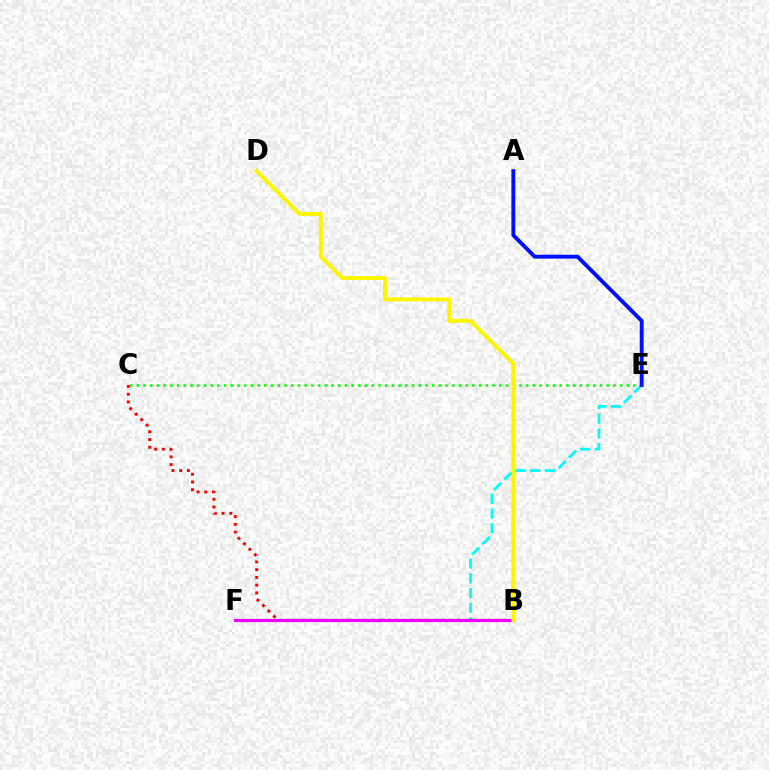{('B', 'C'): [{'color': '#ff0000', 'line_style': 'dotted', 'thickness': 2.1}], ('E', 'F'): [{'color': '#00fff6', 'line_style': 'dashed', 'thickness': 2.0}], ('B', 'F'): [{'color': '#ee00ff', 'line_style': 'solid', 'thickness': 2.3}], ('C', 'E'): [{'color': '#08ff00', 'line_style': 'dotted', 'thickness': 1.82}], ('B', 'D'): [{'color': '#fcf500', 'line_style': 'solid', 'thickness': 2.81}], ('A', 'E'): [{'color': '#0010ff', 'line_style': 'solid', 'thickness': 2.8}]}